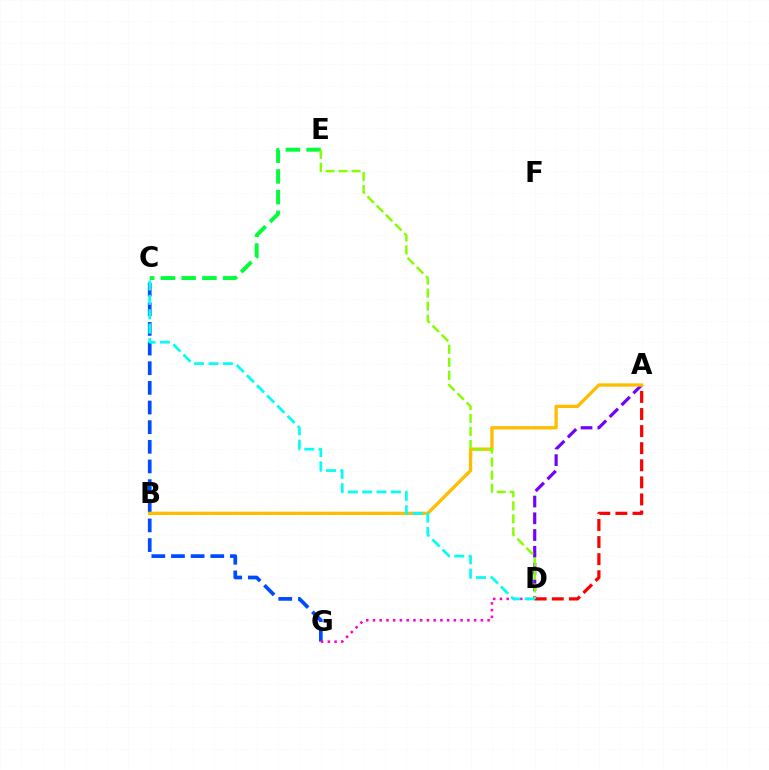{('C', 'E'): [{'color': '#00ff39', 'line_style': 'dashed', 'thickness': 2.82}], ('A', 'D'): [{'color': '#7200ff', 'line_style': 'dashed', 'thickness': 2.28}, {'color': '#ff0000', 'line_style': 'dashed', 'thickness': 2.32}], ('C', 'G'): [{'color': '#004bff', 'line_style': 'dashed', 'thickness': 2.67}], ('D', 'G'): [{'color': '#ff00cf', 'line_style': 'dotted', 'thickness': 1.83}], ('A', 'B'): [{'color': '#ffbd00', 'line_style': 'solid', 'thickness': 2.39}], ('D', 'E'): [{'color': '#84ff00', 'line_style': 'dashed', 'thickness': 1.77}], ('C', 'D'): [{'color': '#00fff6', 'line_style': 'dashed', 'thickness': 1.95}]}